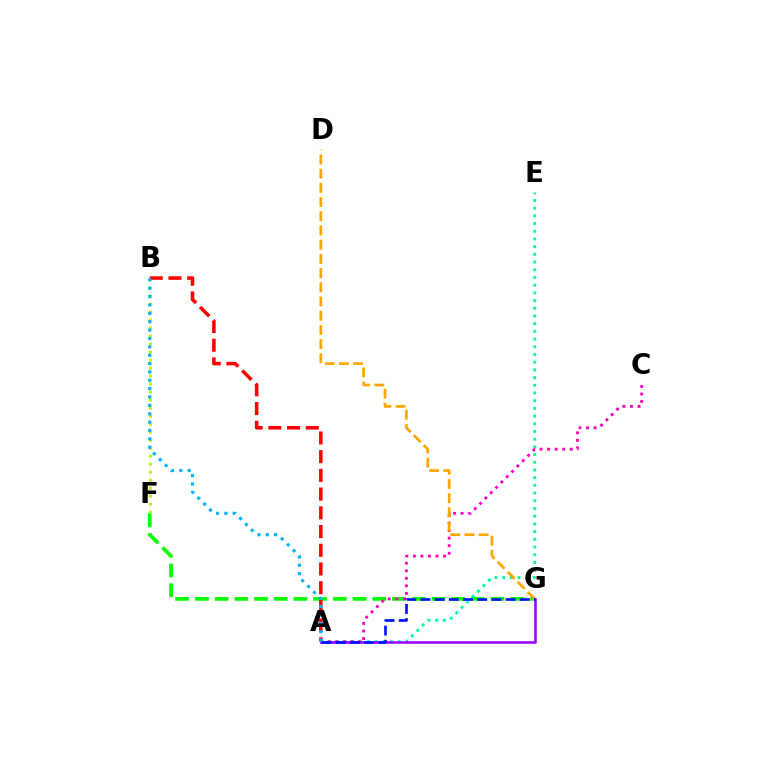{('A', 'E'): [{'color': '#00ff9d', 'line_style': 'dotted', 'thickness': 2.09}], ('F', 'G'): [{'color': '#08ff00', 'line_style': 'dashed', 'thickness': 2.68}], ('A', 'C'): [{'color': '#ff00bd', 'line_style': 'dotted', 'thickness': 2.05}], ('D', 'G'): [{'color': '#ffa500', 'line_style': 'dashed', 'thickness': 1.93}], ('A', 'G'): [{'color': '#9b00ff', 'line_style': 'solid', 'thickness': 1.86}, {'color': '#0010ff', 'line_style': 'dashed', 'thickness': 1.93}], ('B', 'F'): [{'color': '#b3ff00', 'line_style': 'dotted', 'thickness': 2.18}], ('A', 'B'): [{'color': '#ff0000', 'line_style': 'dashed', 'thickness': 2.54}, {'color': '#00b5ff', 'line_style': 'dotted', 'thickness': 2.27}]}